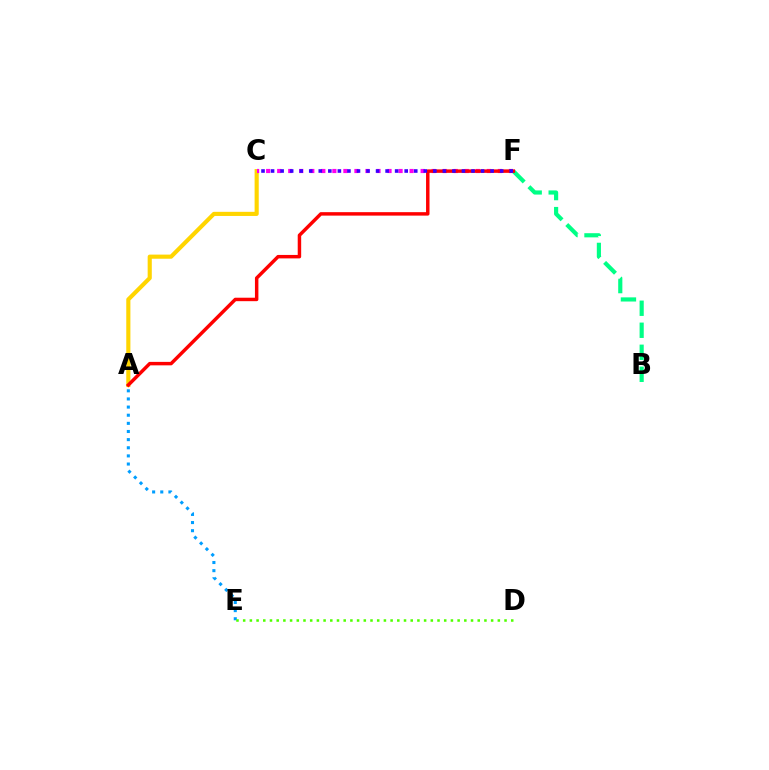{('B', 'F'): [{'color': '#00ff86', 'line_style': 'dashed', 'thickness': 2.99}], ('A', 'E'): [{'color': '#009eff', 'line_style': 'dotted', 'thickness': 2.21}], ('A', 'C'): [{'color': '#ffd500', 'line_style': 'solid', 'thickness': 2.98}], ('C', 'F'): [{'color': '#ff00ed', 'line_style': 'dotted', 'thickness': 3.0}, {'color': '#3700ff', 'line_style': 'dotted', 'thickness': 2.59}], ('D', 'E'): [{'color': '#4fff00', 'line_style': 'dotted', 'thickness': 1.82}], ('A', 'F'): [{'color': '#ff0000', 'line_style': 'solid', 'thickness': 2.49}]}